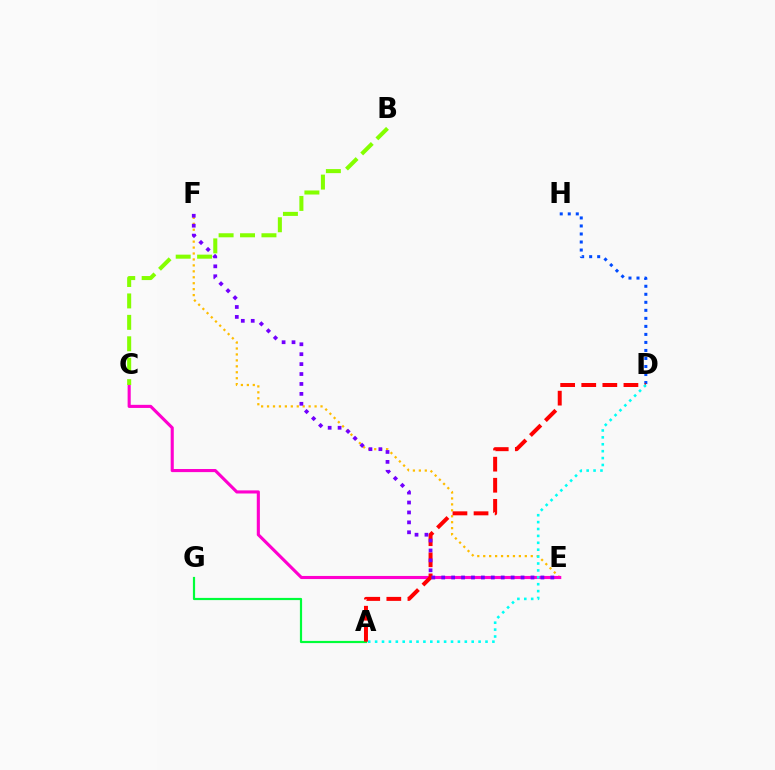{('A', 'G'): [{'color': '#00ff39', 'line_style': 'solid', 'thickness': 1.58}], ('E', 'F'): [{'color': '#ffbd00', 'line_style': 'dotted', 'thickness': 1.61}, {'color': '#7200ff', 'line_style': 'dotted', 'thickness': 2.7}], ('C', 'E'): [{'color': '#ff00cf', 'line_style': 'solid', 'thickness': 2.24}], ('D', 'H'): [{'color': '#004bff', 'line_style': 'dotted', 'thickness': 2.18}], ('A', 'D'): [{'color': '#ff0000', 'line_style': 'dashed', 'thickness': 2.87}, {'color': '#00fff6', 'line_style': 'dotted', 'thickness': 1.87}], ('B', 'C'): [{'color': '#84ff00', 'line_style': 'dashed', 'thickness': 2.91}]}